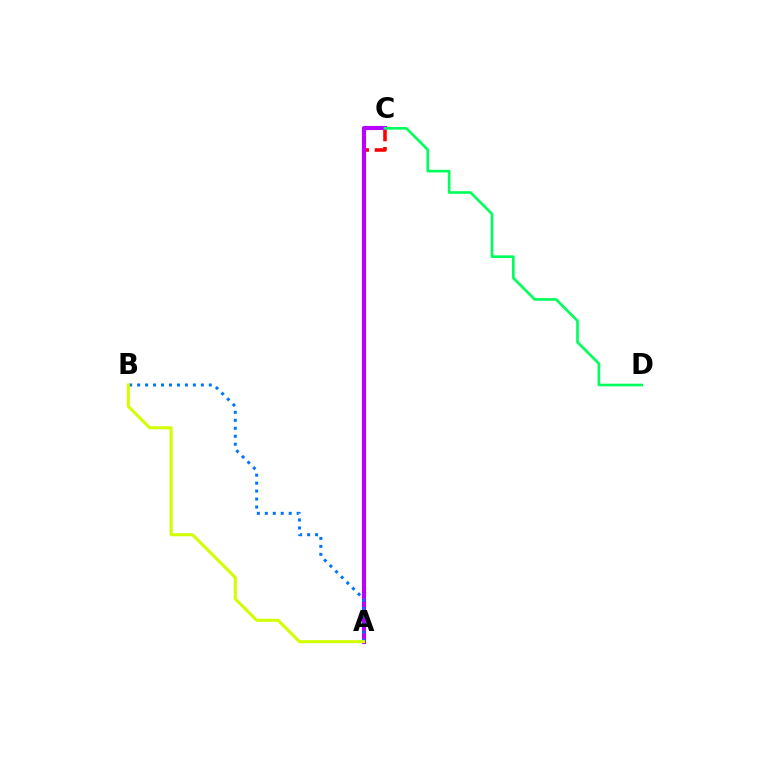{('A', 'C'): [{'color': '#ff0000', 'line_style': 'dashed', 'thickness': 2.58}, {'color': '#b900ff', 'line_style': 'solid', 'thickness': 2.96}], ('A', 'B'): [{'color': '#0074ff', 'line_style': 'dotted', 'thickness': 2.16}, {'color': '#d1ff00', 'line_style': 'solid', 'thickness': 2.21}], ('C', 'D'): [{'color': '#00ff5c', 'line_style': 'solid', 'thickness': 1.91}]}